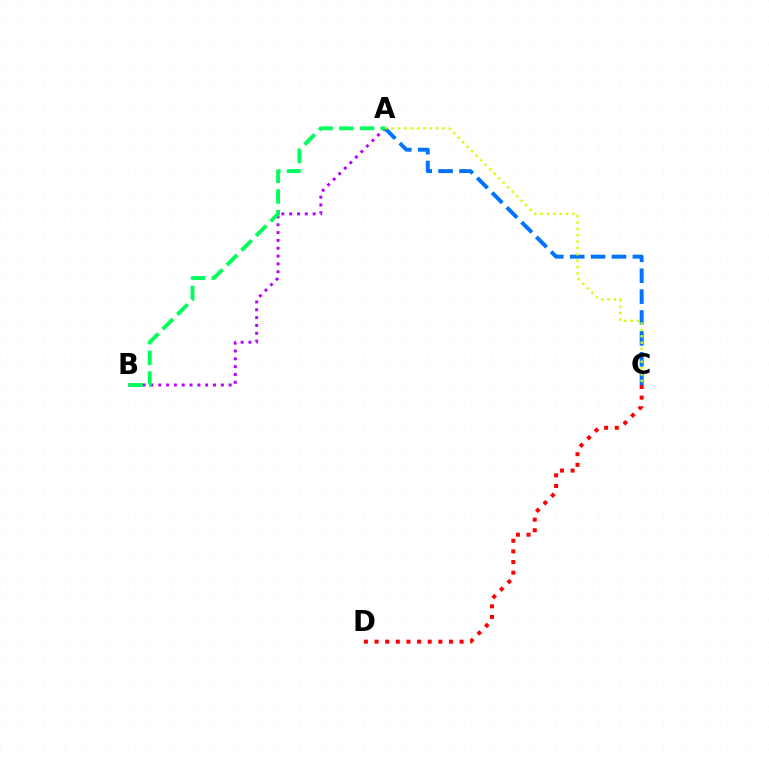{('A', 'C'): [{'color': '#0074ff', 'line_style': 'dashed', 'thickness': 2.84}, {'color': '#d1ff00', 'line_style': 'dotted', 'thickness': 1.73}], ('C', 'D'): [{'color': '#ff0000', 'line_style': 'dotted', 'thickness': 2.89}], ('A', 'B'): [{'color': '#b900ff', 'line_style': 'dotted', 'thickness': 2.13}, {'color': '#00ff5c', 'line_style': 'dashed', 'thickness': 2.8}]}